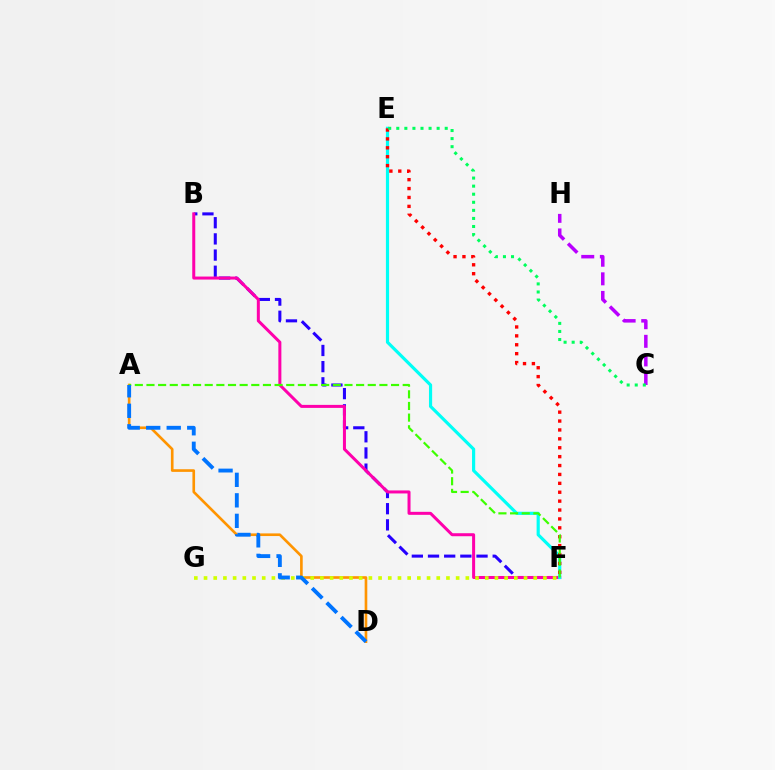{('A', 'D'): [{'color': '#ff9400', 'line_style': 'solid', 'thickness': 1.9}, {'color': '#0074ff', 'line_style': 'dashed', 'thickness': 2.79}], ('B', 'F'): [{'color': '#2500ff', 'line_style': 'dashed', 'thickness': 2.2}, {'color': '#ff00ac', 'line_style': 'solid', 'thickness': 2.17}], ('E', 'F'): [{'color': '#00fff6', 'line_style': 'solid', 'thickness': 2.28}, {'color': '#ff0000', 'line_style': 'dotted', 'thickness': 2.42}], ('F', 'G'): [{'color': '#d1ff00', 'line_style': 'dotted', 'thickness': 2.63}], ('C', 'H'): [{'color': '#b900ff', 'line_style': 'dashed', 'thickness': 2.53}], ('A', 'F'): [{'color': '#3dff00', 'line_style': 'dashed', 'thickness': 1.58}], ('C', 'E'): [{'color': '#00ff5c', 'line_style': 'dotted', 'thickness': 2.19}]}